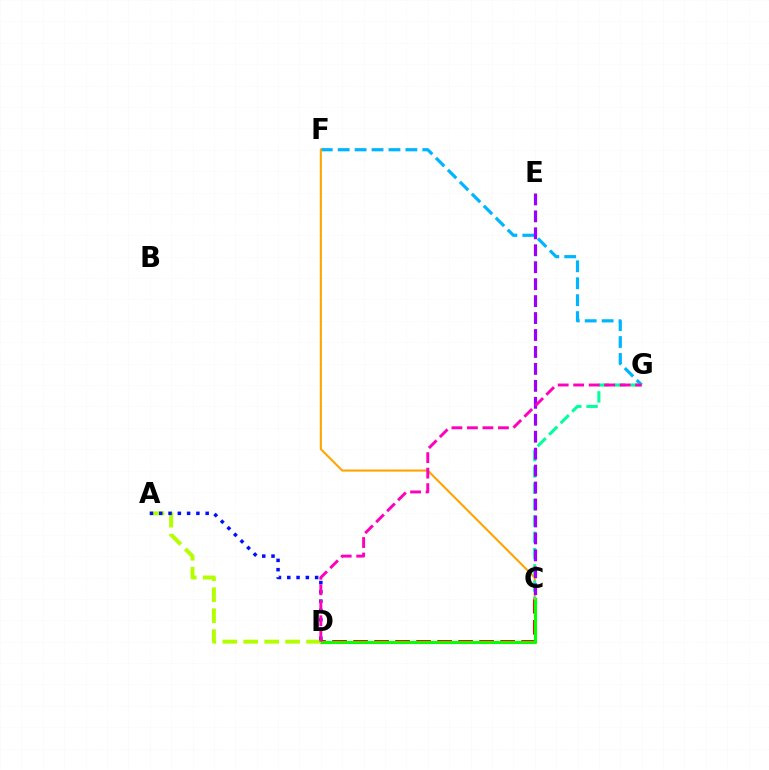{('F', 'G'): [{'color': '#00b5ff', 'line_style': 'dashed', 'thickness': 2.3}], ('C', 'D'): [{'color': '#ff0000', 'line_style': 'dashed', 'thickness': 2.85}, {'color': '#08ff00', 'line_style': 'solid', 'thickness': 2.21}], ('C', 'F'): [{'color': '#ffa500', 'line_style': 'solid', 'thickness': 1.51}], ('A', 'D'): [{'color': '#b3ff00', 'line_style': 'dashed', 'thickness': 2.85}, {'color': '#0010ff', 'line_style': 'dotted', 'thickness': 2.52}], ('C', 'G'): [{'color': '#00ff9d', 'line_style': 'dashed', 'thickness': 2.22}], ('C', 'E'): [{'color': '#9b00ff', 'line_style': 'dashed', 'thickness': 2.3}], ('D', 'G'): [{'color': '#ff00bd', 'line_style': 'dashed', 'thickness': 2.11}]}